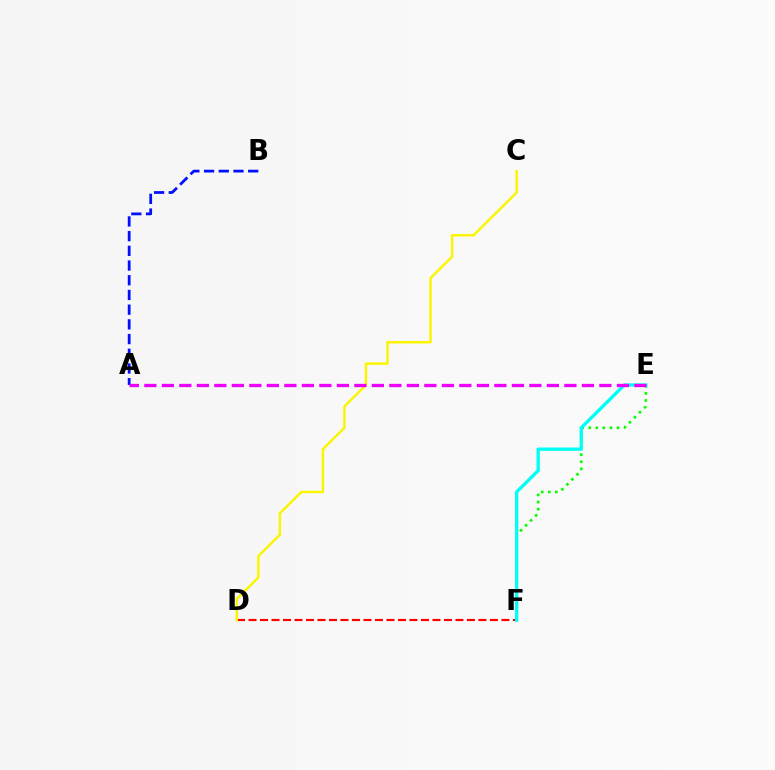{('A', 'B'): [{'color': '#0010ff', 'line_style': 'dashed', 'thickness': 2.0}], ('D', 'F'): [{'color': '#ff0000', 'line_style': 'dashed', 'thickness': 1.56}], ('E', 'F'): [{'color': '#08ff00', 'line_style': 'dotted', 'thickness': 1.92}, {'color': '#00fff6', 'line_style': 'solid', 'thickness': 2.39}], ('C', 'D'): [{'color': '#fcf500', 'line_style': 'solid', 'thickness': 1.77}], ('A', 'E'): [{'color': '#ee00ff', 'line_style': 'dashed', 'thickness': 2.38}]}